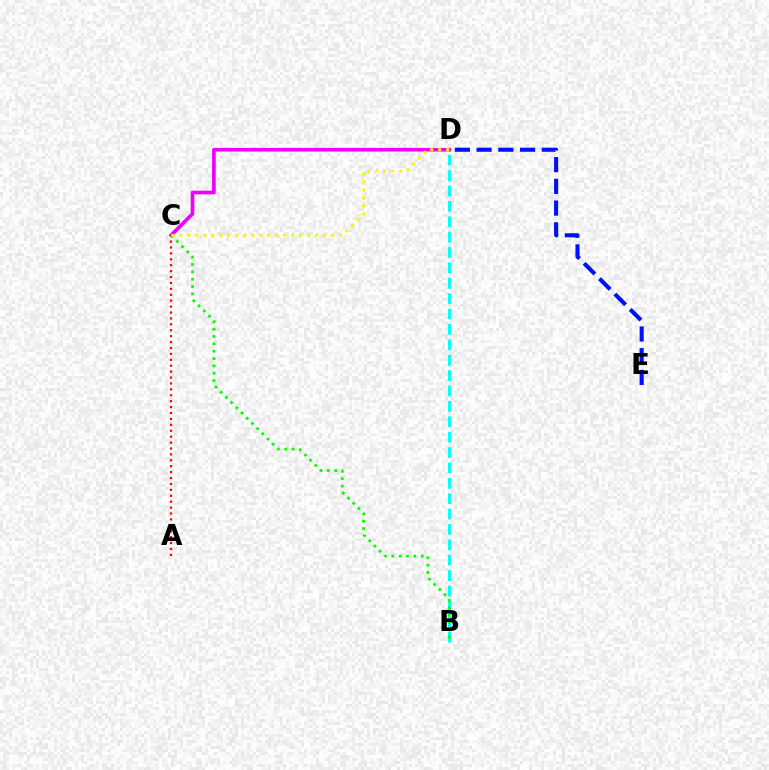{('B', 'D'): [{'color': '#00fff6', 'line_style': 'dashed', 'thickness': 2.09}], ('A', 'C'): [{'color': '#ff0000', 'line_style': 'dotted', 'thickness': 1.61}], ('C', 'D'): [{'color': '#ee00ff', 'line_style': 'solid', 'thickness': 2.63}, {'color': '#fcf500', 'line_style': 'dotted', 'thickness': 2.17}], ('B', 'C'): [{'color': '#08ff00', 'line_style': 'dotted', 'thickness': 2.0}], ('D', 'E'): [{'color': '#0010ff', 'line_style': 'dashed', 'thickness': 2.95}]}